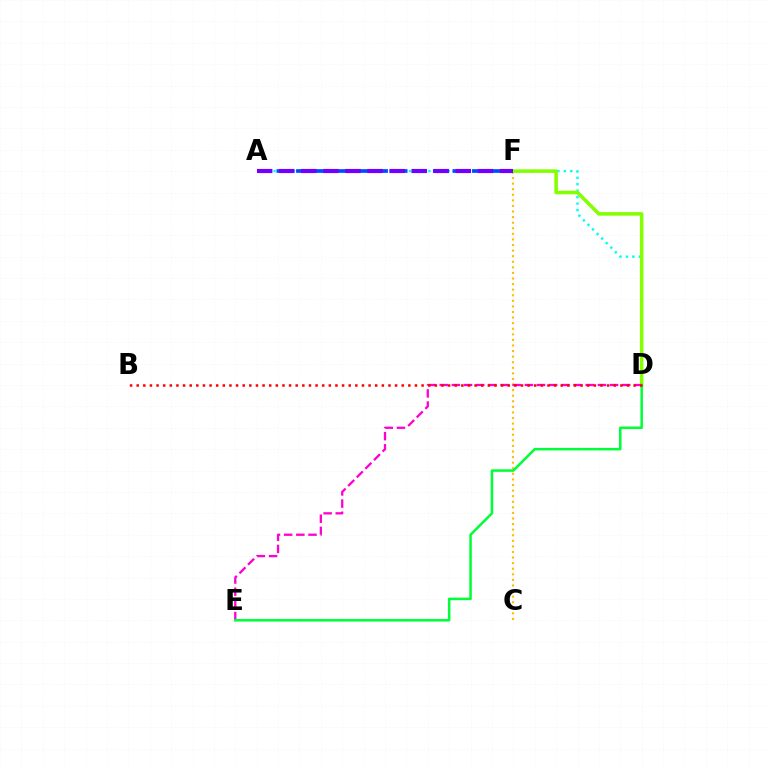{('C', 'F'): [{'color': '#ffbd00', 'line_style': 'dotted', 'thickness': 1.52}], ('A', 'D'): [{'color': '#00fff6', 'line_style': 'dotted', 'thickness': 1.75}], ('D', 'F'): [{'color': '#84ff00', 'line_style': 'solid', 'thickness': 2.56}], ('D', 'E'): [{'color': '#ff00cf', 'line_style': 'dashed', 'thickness': 1.65}, {'color': '#00ff39', 'line_style': 'solid', 'thickness': 1.82}], ('A', 'F'): [{'color': '#004bff', 'line_style': 'dashed', 'thickness': 2.66}, {'color': '#7200ff', 'line_style': 'dashed', 'thickness': 3.0}], ('B', 'D'): [{'color': '#ff0000', 'line_style': 'dotted', 'thickness': 1.8}]}